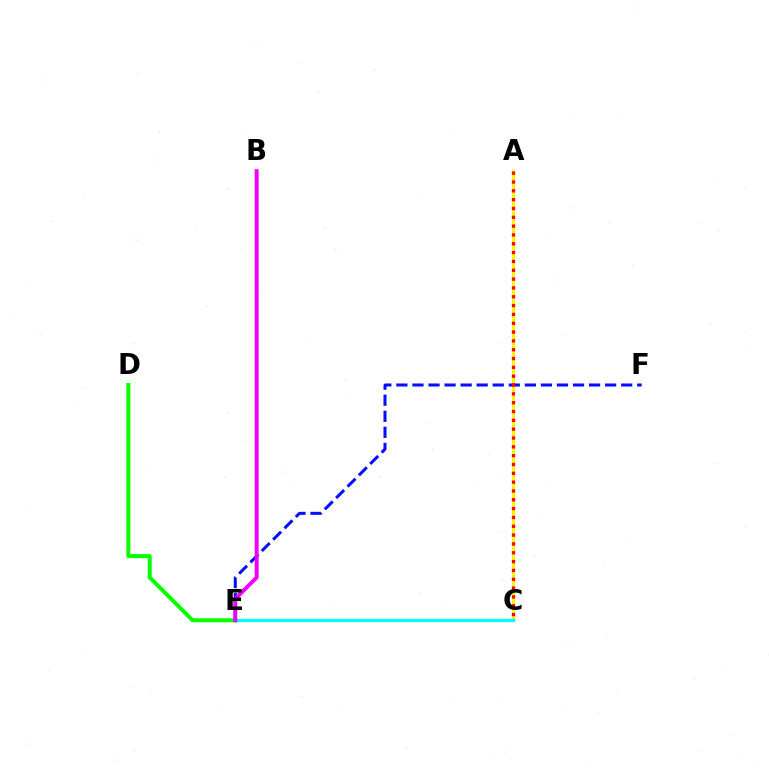{('A', 'C'): [{'color': '#fcf500', 'line_style': 'solid', 'thickness': 2.12}, {'color': '#ff0000', 'line_style': 'dotted', 'thickness': 2.4}], ('E', 'F'): [{'color': '#0010ff', 'line_style': 'dashed', 'thickness': 2.18}], ('C', 'E'): [{'color': '#00fff6', 'line_style': 'solid', 'thickness': 2.34}], ('D', 'E'): [{'color': '#08ff00', 'line_style': 'solid', 'thickness': 2.89}], ('B', 'E'): [{'color': '#ee00ff', 'line_style': 'solid', 'thickness': 2.82}]}